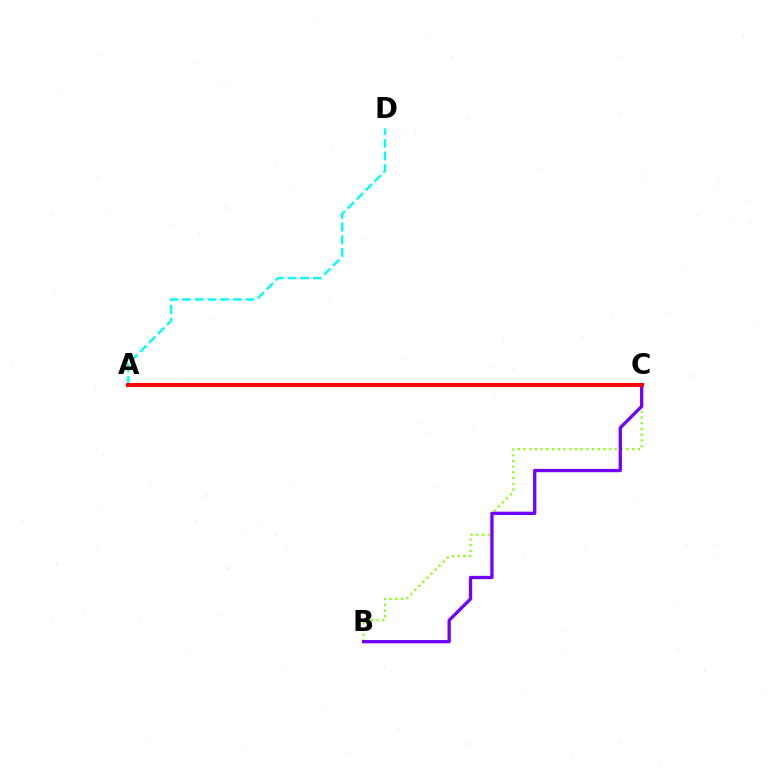{('B', 'C'): [{'color': '#84ff00', 'line_style': 'dotted', 'thickness': 1.55}, {'color': '#7200ff', 'line_style': 'solid', 'thickness': 2.37}], ('A', 'D'): [{'color': '#00fff6', 'line_style': 'dashed', 'thickness': 1.72}], ('A', 'C'): [{'color': '#ff0000', 'line_style': 'solid', 'thickness': 2.85}]}